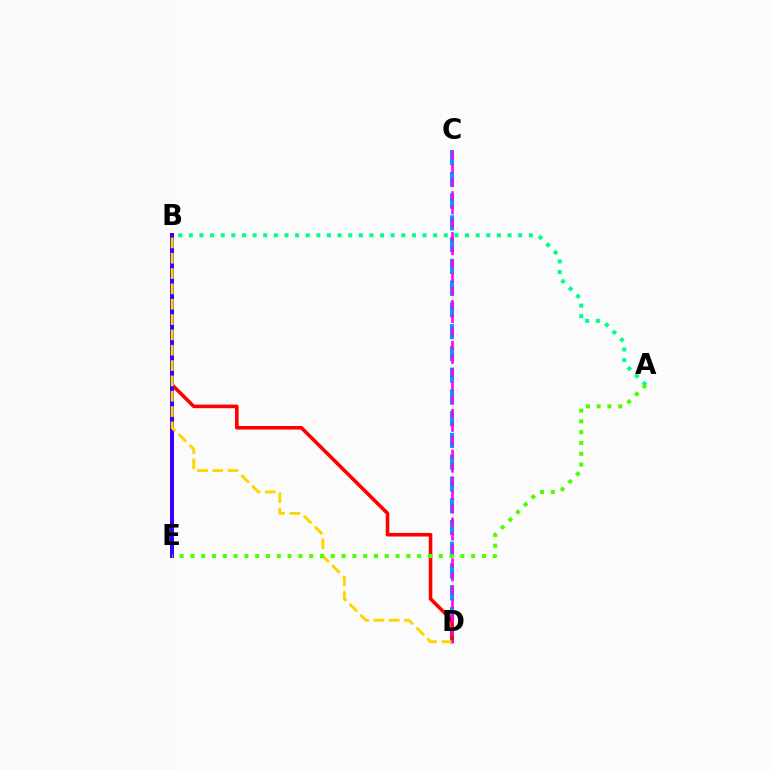{('C', 'D'): [{'color': '#009eff', 'line_style': 'dashed', 'thickness': 2.96}, {'color': '#ff00ed', 'line_style': 'dashed', 'thickness': 1.85}], ('B', 'D'): [{'color': '#ff0000', 'line_style': 'solid', 'thickness': 2.57}, {'color': '#ffd500', 'line_style': 'dashed', 'thickness': 2.08}], ('B', 'E'): [{'color': '#3700ff', 'line_style': 'solid', 'thickness': 2.88}], ('A', 'B'): [{'color': '#00ff86', 'line_style': 'dotted', 'thickness': 2.89}], ('A', 'E'): [{'color': '#4fff00', 'line_style': 'dotted', 'thickness': 2.93}]}